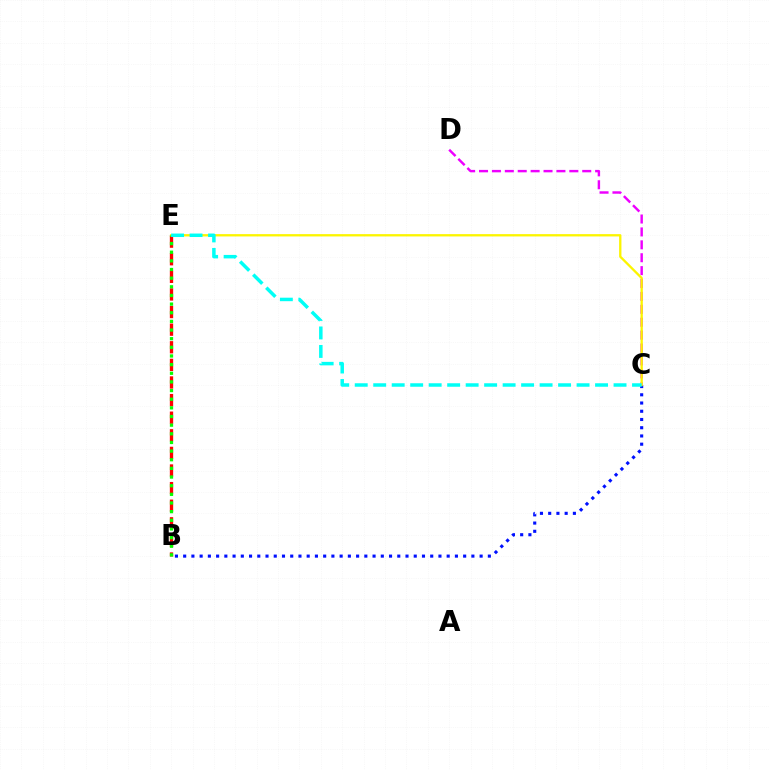{('C', 'D'): [{'color': '#ee00ff', 'line_style': 'dashed', 'thickness': 1.75}], ('B', 'C'): [{'color': '#0010ff', 'line_style': 'dotted', 'thickness': 2.24}], ('B', 'E'): [{'color': '#ff0000', 'line_style': 'dashed', 'thickness': 2.39}, {'color': '#08ff00', 'line_style': 'dotted', 'thickness': 2.35}], ('C', 'E'): [{'color': '#fcf500', 'line_style': 'solid', 'thickness': 1.66}, {'color': '#00fff6', 'line_style': 'dashed', 'thickness': 2.51}]}